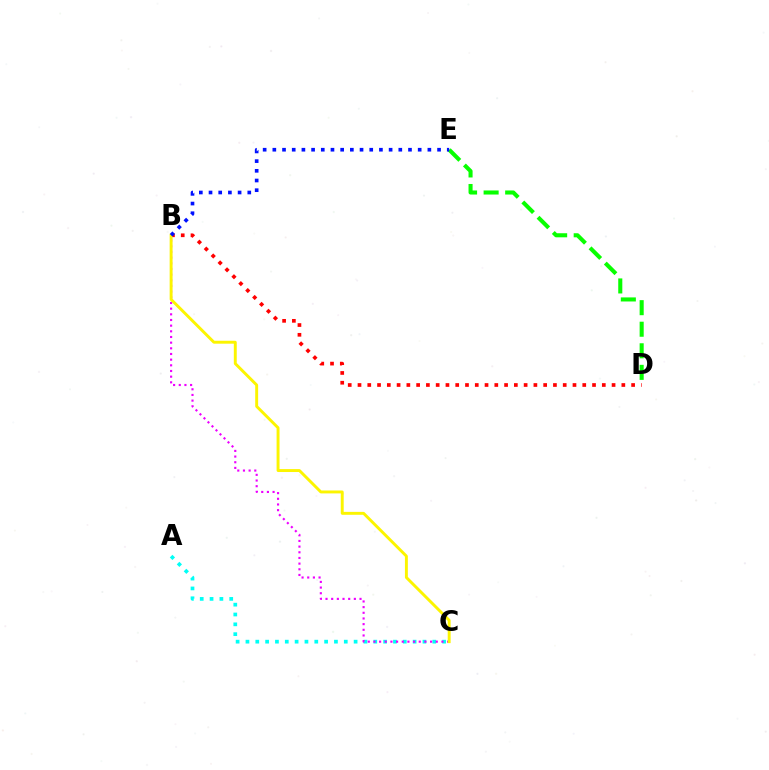{('B', 'D'): [{'color': '#ff0000', 'line_style': 'dotted', 'thickness': 2.66}], ('A', 'C'): [{'color': '#00fff6', 'line_style': 'dotted', 'thickness': 2.67}], ('B', 'C'): [{'color': '#ee00ff', 'line_style': 'dotted', 'thickness': 1.54}, {'color': '#fcf500', 'line_style': 'solid', 'thickness': 2.1}], ('D', 'E'): [{'color': '#08ff00', 'line_style': 'dashed', 'thickness': 2.93}], ('B', 'E'): [{'color': '#0010ff', 'line_style': 'dotted', 'thickness': 2.63}]}